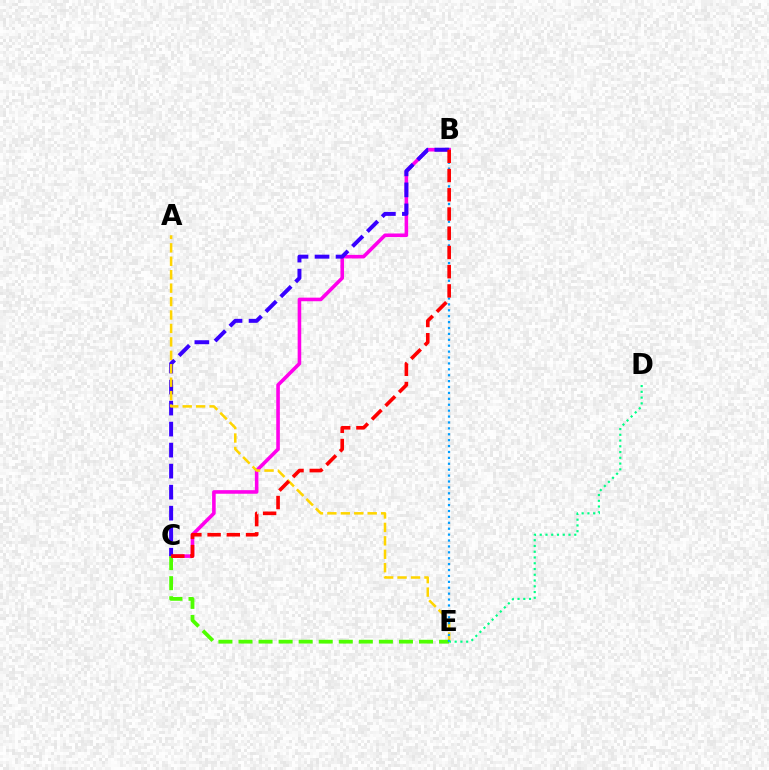{('B', 'C'): [{'color': '#ff00ed', 'line_style': 'solid', 'thickness': 2.58}, {'color': '#3700ff', 'line_style': 'dashed', 'thickness': 2.86}, {'color': '#ff0000', 'line_style': 'dashed', 'thickness': 2.61}], ('A', 'E'): [{'color': '#ffd500', 'line_style': 'dashed', 'thickness': 1.83}], ('C', 'E'): [{'color': '#4fff00', 'line_style': 'dashed', 'thickness': 2.72}], ('B', 'E'): [{'color': '#009eff', 'line_style': 'dotted', 'thickness': 1.6}], ('D', 'E'): [{'color': '#00ff86', 'line_style': 'dotted', 'thickness': 1.56}]}